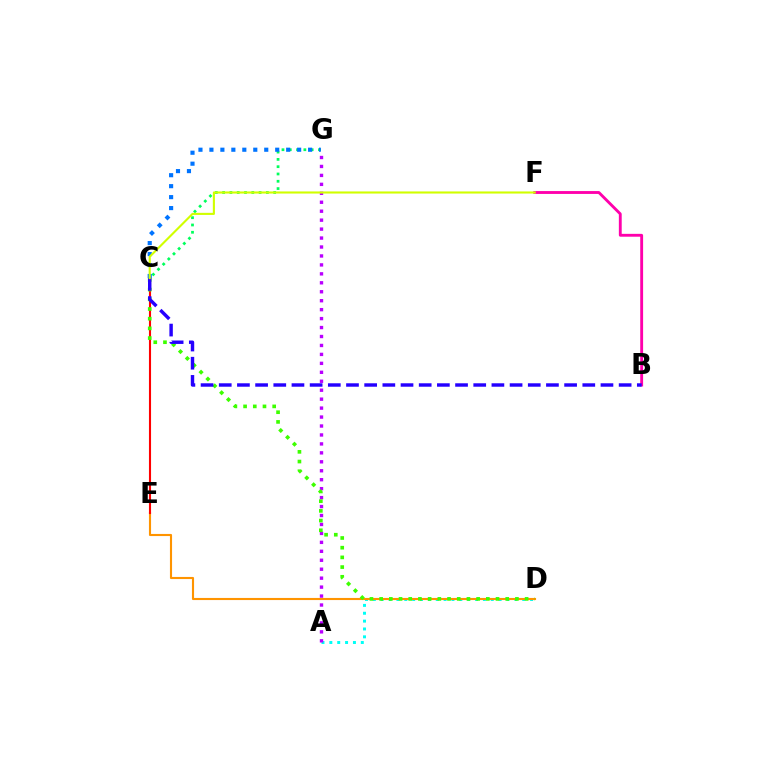{('A', 'D'): [{'color': '#00fff6', 'line_style': 'dotted', 'thickness': 2.14}], ('D', 'E'): [{'color': '#ff9400', 'line_style': 'solid', 'thickness': 1.52}], ('B', 'F'): [{'color': '#ff00ac', 'line_style': 'solid', 'thickness': 2.06}], ('C', 'E'): [{'color': '#ff0000', 'line_style': 'solid', 'thickness': 1.52}], ('C', 'G'): [{'color': '#00ff5c', 'line_style': 'dotted', 'thickness': 1.98}, {'color': '#0074ff', 'line_style': 'dotted', 'thickness': 2.98}], ('A', 'G'): [{'color': '#b900ff', 'line_style': 'dotted', 'thickness': 2.43}], ('C', 'D'): [{'color': '#3dff00', 'line_style': 'dotted', 'thickness': 2.64}], ('B', 'C'): [{'color': '#2500ff', 'line_style': 'dashed', 'thickness': 2.47}], ('C', 'F'): [{'color': '#d1ff00', 'line_style': 'solid', 'thickness': 1.52}]}